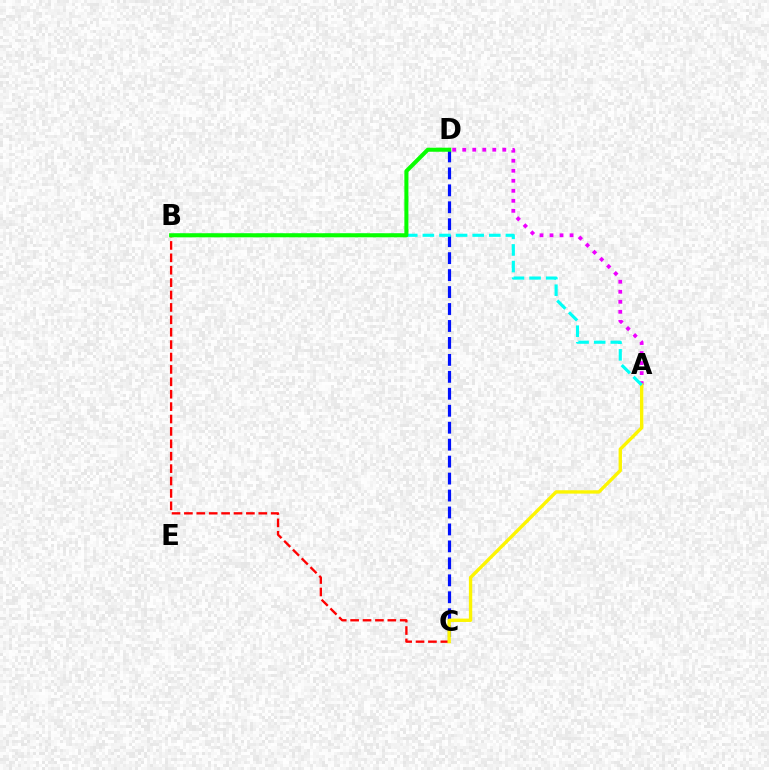{('A', 'D'): [{'color': '#ee00ff', 'line_style': 'dotted', 'thickness': 2.72}], ('C', 'D'): [{'color': '#0010ff', 'line_style': 'dashed', 'thickness': 2.3}], ('B', 'C'): [{'color': '#ff0000', 'line_style': 'dashed', 'thickness': 1.68}], ('A', 'C'): [{'color': '#fcf500', 'line_style': 'solid', 'thickness': 2.42}], ('A', 'B'): [{'color': '#00fff6', 'line_style': 'dashed', 'thickness': 2.26}], ('B', 'D'): [{'color': '#08ff00', 'line_style': 'solid', 'thickness': 2.91}]}